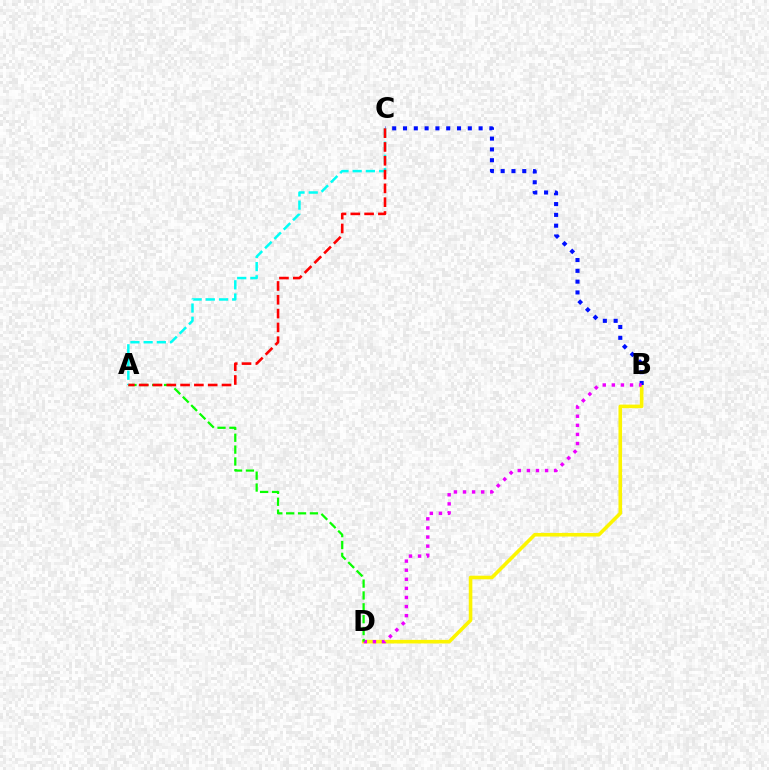{('B', 'D'): [{'color': '#fcf500', 'line_style': 'solid', 'thickness': 2.59}, {'color': '#ee00ff', 'line_style': 'dotted', 'thickness': 2.47}], ('B', 'C'): [{'color': '#0010ff', 'line_style': 'dotted', 'thickness': 2.94}], ('A', 'D'): [{'color': '#08ff00', 'line_style': 'dashed', 'thickness': 1.61}], ('A', 'C'): [{'color': '#00fff6', 'line_style': 'dashed', 'thickness': 1.79}, {'color': '#ff0000', 'line_style': 'dashed', 'thickness': 1.88}]}